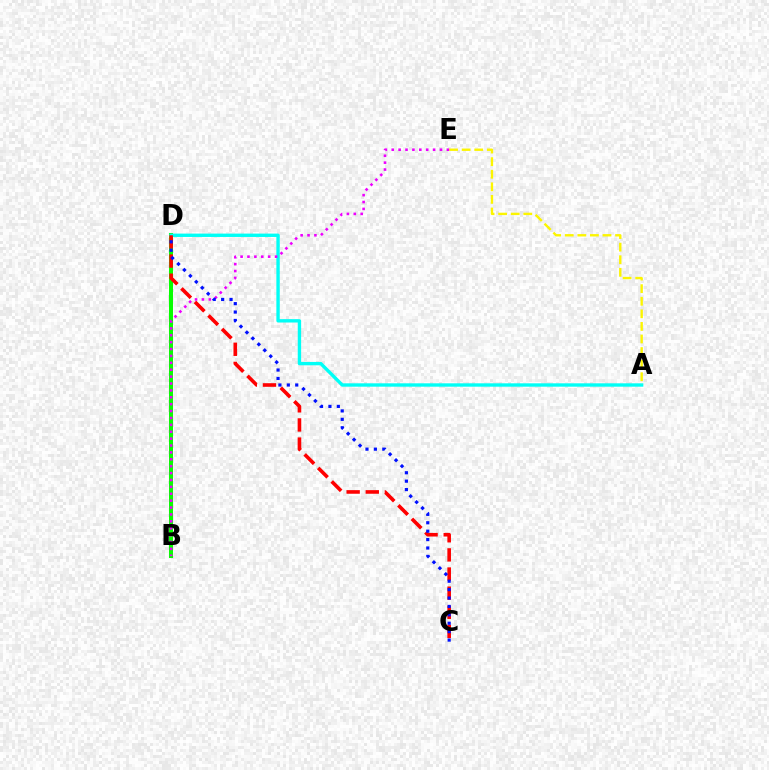{('B', 'D'): [{'color': '#08ff00', 'line_style': 'solid', 'thickness': 2.89}], ('A', 'D'): [{'color': '#00fff6', 'line_style': 'solid', 'thickness': 2.42}], ('A', 'E'): [{'color': '#fcf500', 'line_style': 'dashed', 'thickness': 1.71}], ('C', 'D'): [{'color': '#ff0000', 'line_style': 'dashed', 'thickness': 2.6}, {'color': '#0010ff', 'line_style': 'dotted', 'thickness': 2.29}], ('B', 'E'): [{'color': '#ee00ff', 'line_style': 'dotted', 'thickness': 1.87}]}